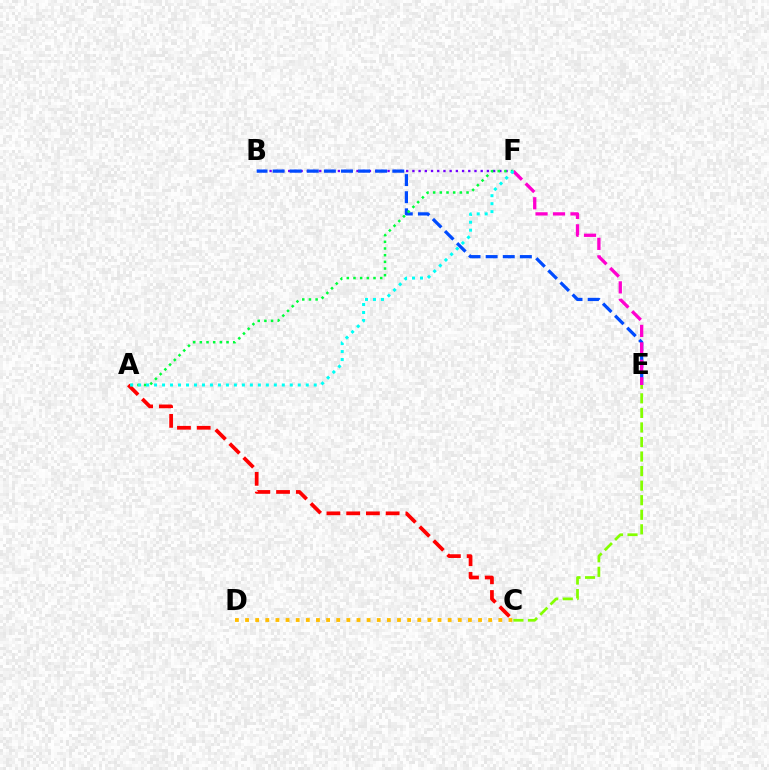{('B', 'F'): [{'color': '#7200ff', 'line_style': 'dotted', 'thickness': 1.69}], ('B', 'E'): [{'color': '#004bff', 'line_style': 'dashed', 'thickness': 2.32}], ('A', 'C'): [{'color': '#ff0000', 'line_style': 'dashed', 'thickness': 2.68}], ('E', 'F'): [{'color': '#ff00cf', 'line_style': 'dashed', 'thickness': 2.37}], ('C', 'E'): [{'color': '#84ff00', 'line_style': 'dashed', 'thickness': 1.98}], ('A', 'F'): [{'color': '#00ff39', 'line_style': 'dotted', 'thickness': 1.81}, {'color': '#00fff6', 'line_style': 'dotted', 'thickness': 2.17}], ('C', 'D'): [{'color': '#ffbd00', 'line_style': 'dotted', 'thickness': 2.75}]}